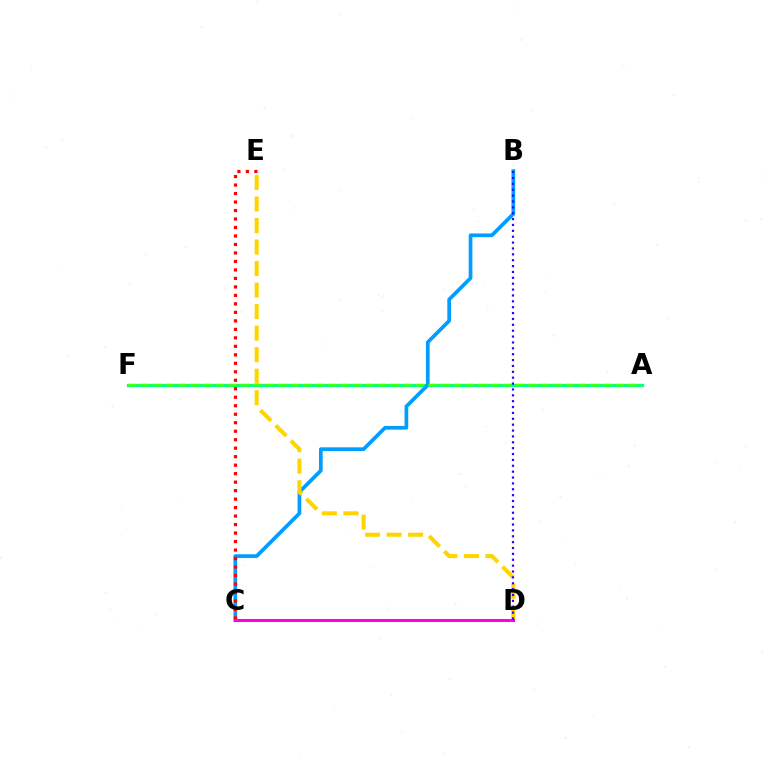{('A', 'F'): [{'color': '#00ff86', 'line_style': 'solid', 'thickness': 2.36}, {'color': '#4fff00', 'line_style': 'dashed', 'thickness': 1.7}], ('B', 'C'): [{'color': '#009eff', 'line_style': 'solid', 'thickness': 2.67}], ('D', 'E'): [{'color': '#ffd500', 'line_style': 'dashed', 'thickness': 2.92}], ('C', 'E'): [{'color': '#ff0000', 'line_style': 'dotted', 'thickness': 2.31}], ('C', 'D'): [{'color': '#ff00ed', 'line_style': 'solid', 'thickness': 2.16}], ('B', 'D'): [{'color': '#3700ff', 'line_style': 'dotted', 'thickness': 1.6}]}